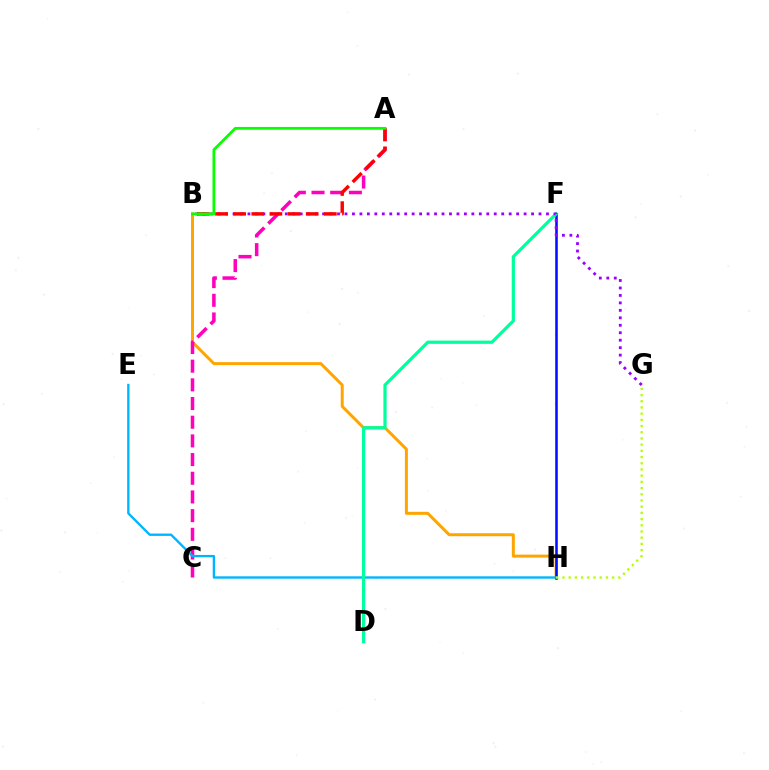{('B', 'H'): [{'color': '#ffa500', 'line_style': 'solid', 'thickness': 2.14}], ('F', 'H'): [{'color': '#0010ff', 'line_style': 'solid', 'thickness': 1.85}], ('A', 'C'): [{'color': '#ff00bd', 'line_style': 'dashed', 'thickness': 2.54}], ('E', 'H'): [{'color': '#00b5ff', 'line_style': 'solid', 'thickness': 1.7}], ('G', 'H'): [{'color': '#b3ff00', 'line_style': 'dotted', 'thickness': 1.69}], ('D', 'F'): [{'color': '#00ff9d', 'line_style': 'solid', 'thickness': 2.32}], ('B', 'G'): [{'color': '#9b00ff', 'line_style': 'dotted', 'thickness': 2.03}], ('A', 'B'): [{'color': '#ff0000', 'line_style': 'dashed', 'thickness': 2.46}, {'color': '#08ff00', 'line_style': 'solid', 'thickness': 2.0}]}